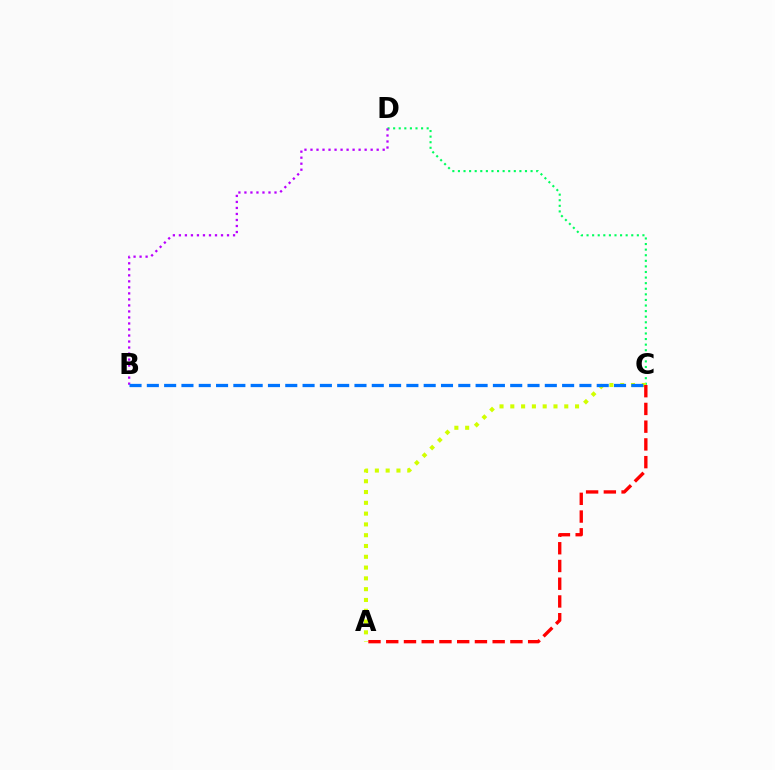{('C', 'D'): [{'color': '#00ff5c', 'line_style': 'dotted', 'thickness': 1.52}], ('B', 'D'): [{'color': '#b900ff', 'line_style': 'dotted', 'thickness': 1.63}], ('A', 'C'): [{'color': '#d1ff00', 'line_style': 'dotted', 'thickness': 2.93}, {'color': '#ff0000', 'line_style': 'dashed', 'thickness': 2.41}], ('B', 'C'): [{'color': '#0074ff', 'line_style': 'dashed', 'thickness': 2.35}]}